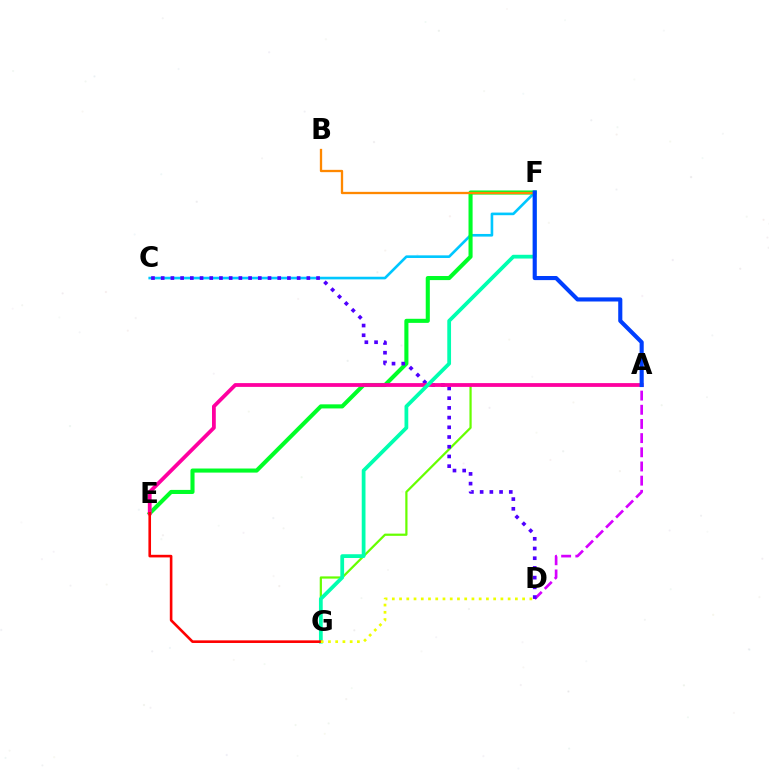{('C', 'F'): [{'color': '#00c7ff', 'line_style': 'solid', 'thickness': 1.89}], ('A', 'G'): [{'color': '#66ff00', 'line_style': 'solid', 'thickness': 1.6}], ('A', 'D'): [{'color': '#d600ff', 'line_style': 'dashed', 'thickness': 1.93}], ('E', 'F'): [{'color': '#00ff27', 'line_style': 'solid', 'thickness': 2.94}], ('C', 'D'): [{'color': '#4f00ff', 'line_style': 'dotted', 'thickness': 2.64}], ('A', 'E'): [{'color': '#ff00a0', 'line_style': 'solid', 'thickness': 2.72}], ('B', 'F'): [{'color': '#ff8800', 'line_style': 'solid', 'thickness': 1.66}], ('F', 'G'): [{'color': '#00ffaf', 'line_style': 'solid', 'thickness': 2.71}], ('E', 'G'): [{'color': '#ff0000', 'line_style': 'solid', 'thickness': 1.88}], ('A', 'F'): [{'color': '#003fff', 'line_style': 'solid', 'thickness': 2.96}], ('D', 'G'): [{'color': '#eeff00', 'line_style': 'dotted', 'thickness': 1.97}]}